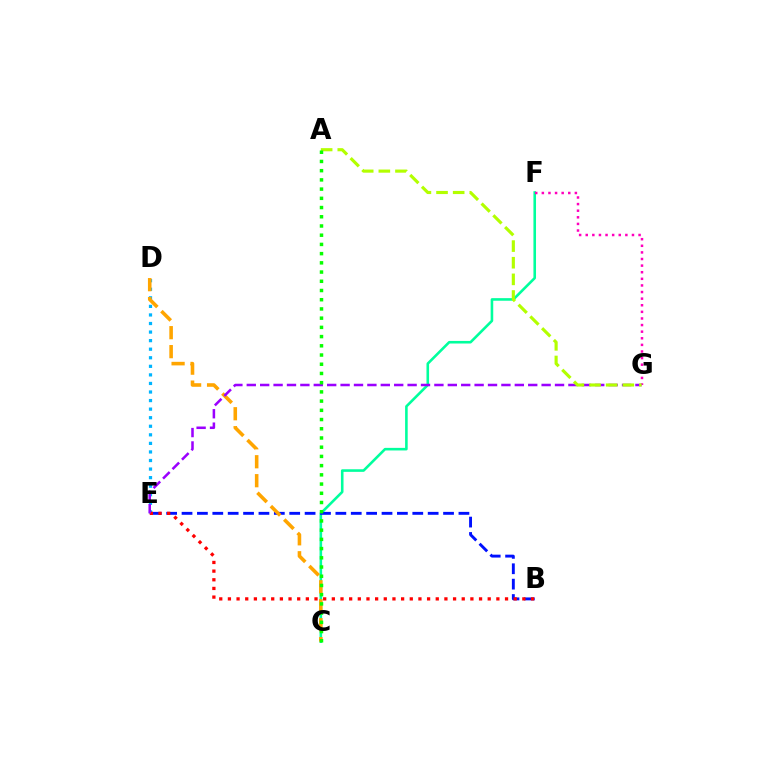{('D', 'E'): [{'color': '#00b5ff', 'line_style': 'dotted', 'thickness': 2.33}], ('C', 'F'): [{'color': '#00ff9d', 'line_style': 'solid', 'thickness': 1.86}], ('B', 'E'): [{'color': '#0010ff', 'line_style': 'dashed', 'thickness': 2.09}, {'color': '#ff0000', 'line_style': 'dotted', 'thickness': 2.35}], ('C', 'D'): [{'color': '#ffa500', 'line_style': 'dashed', 'thickness': 2.58}], ('F', 'G'): [{'color': '#ff00bd', 'line_style': 'dotted', 'thickness': 1.79}], ('E', 'G'): [{'color': '#9b00ff', 'line_style': 'dashed', 'thickness': 1.82}], ('A', 'G'): [{'color': '#b3ff00', 'line_style': 'dashed', 'thickness': 2.26}], ('A', 'C'): [{'color': '#08ff00', 'line_style': 'dotted', 'thickness': 2.5}]}